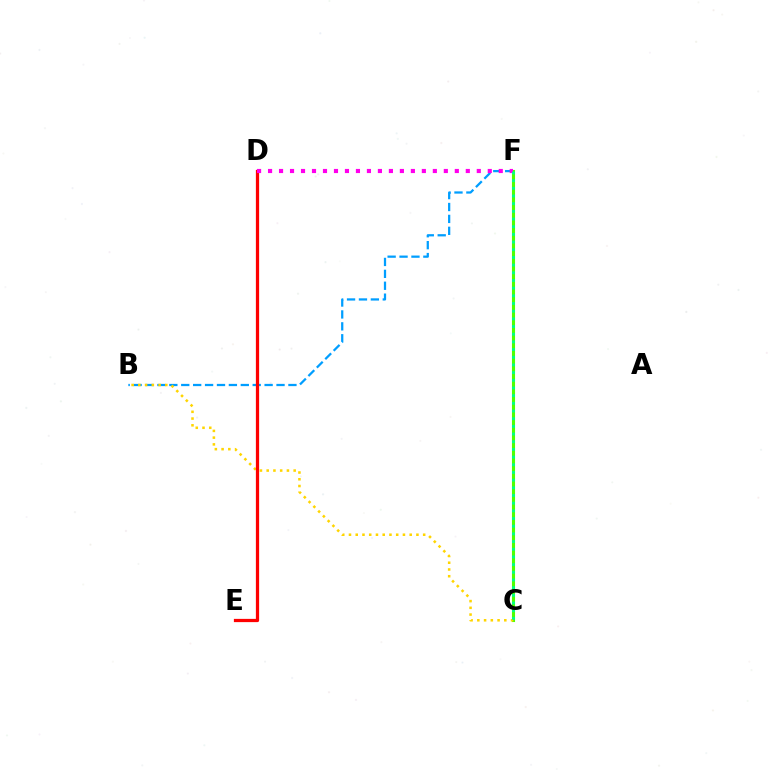{('B', 'F'): [{'color': '#009eff', 'line_style': 'dashed', 'thickness': 1.62}], ('C', 'F'): [{'color': '#3700ff', 'line_style': 'dotted', 'thickness': 1.95}, {'color': '#4fff00', 'line_style': 'solid', 'thickness': 2.22}, {'color': '#00ff86', 'line_style': 'dotted', 'thickness': 2.09}], ('B', 'C'): [{'color': '#ffd500', 'line_style': 'dotted', 'thickness': 1.83}], ('D', 'E'): [{'color': '#ff0000', 'line_style': 'solid', 'thickness': 2.34}], ('D', 'F'): [{'color': '#ff00ed', 'line_style': 'dotted', 'thickness': 2.98}]}